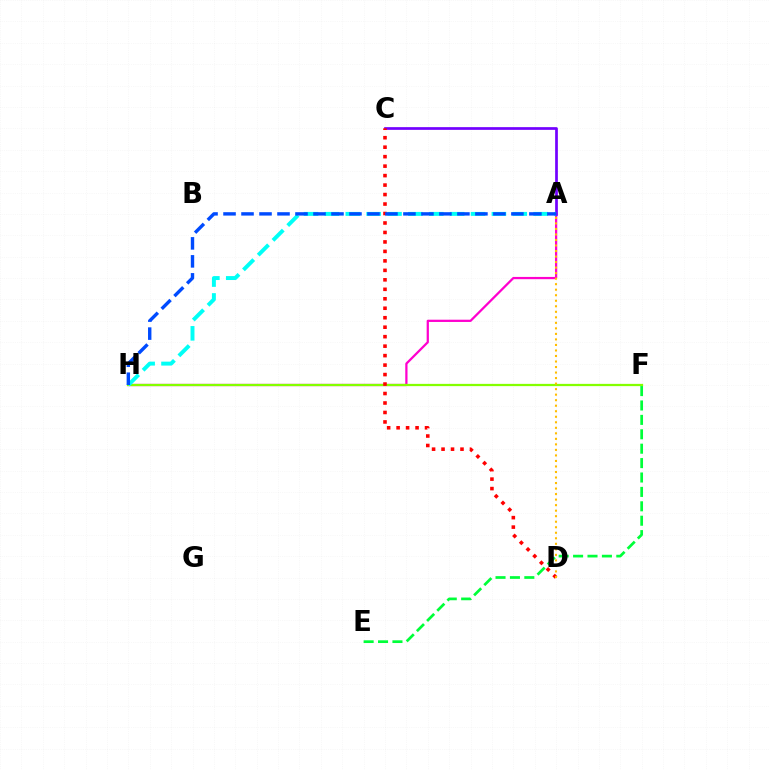{('A', 'H'): [{'color': '#ff00cf', 'line_style': 'solid', 'thickness': 1.62}, {'color': '#00fff6', 'line_style': 'dashed', 'thickness': 2.84}, {'color': '#004bff', 'line_style': 'dashed', 'thickness': 2.44}], ('A', 'C'): [{'color': '#7200ff', 'line_style': 'solid', 'thickness': 1.95}], ('F', 'H'): [{'color': '#84ff00', 'line_style': 'solid', 'thickness': 1.63}], ('C', 'D'): [{'color': '#ff0000', 'line_style': 'dotted', 'thickness': 2.57}], ('A', 'D'): [{'color': '#ffbd00', 'line_style': 'dotted', 'thickness': 1.5}], ('E', 'F'): [{'color': '#00ff39', 'line_style': 'dashed', 'thickness': 1.96}]}